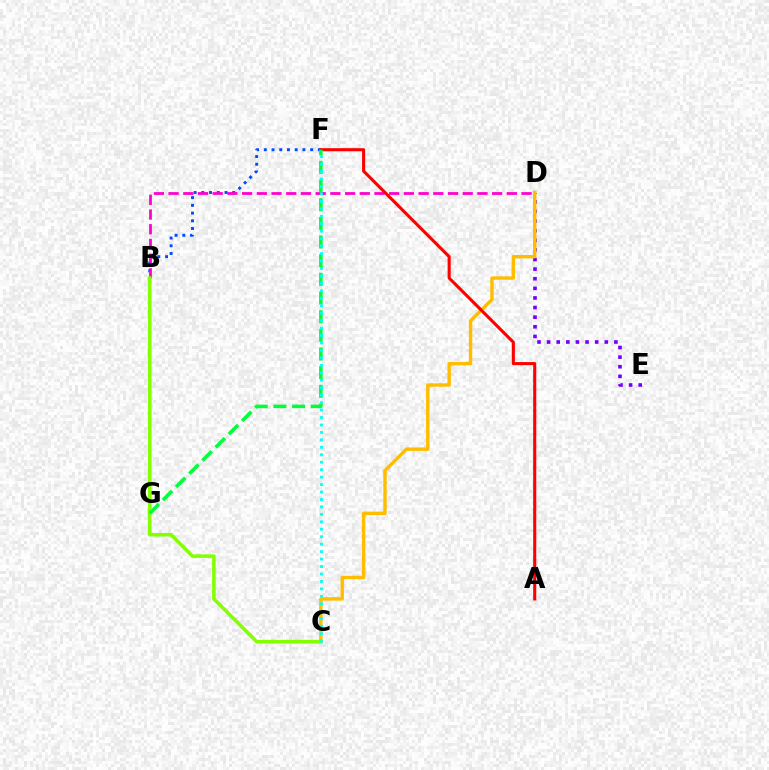{('B', 'F'): [{'color': '#004bff', 'line_style': 'dotted', 'thickness': 2.1}], ('D', 'E'): [{'color': '#7200ff', 'line_style': 'dotted', 'thickness': 2.61}], ('B', 'D'): [{'color': '#ff00cf', 'line_style': 'dashed', 'thickness': 2.0}], ('C', 'D'): [{'color': '#ffbd00', 'line_style': 'solid', 'thickness': 2.46}], ('B', 'C'): [{'color': '#84ff00', 'line_style': 'solid', 'thickness': 2.57}], ('A', 'F'): [{'color': '#ff0000', 'line_style': 'solid', 'thickness': 2.22}], ('F', 'G'): [{'color': '#00ff39', 'line_style': 'dashed', 'thickness': 2.54}], ('C', 'F'): [{'color': '#00fff6', 'line_style': 'dotted', 'thickness': 2.02}]}